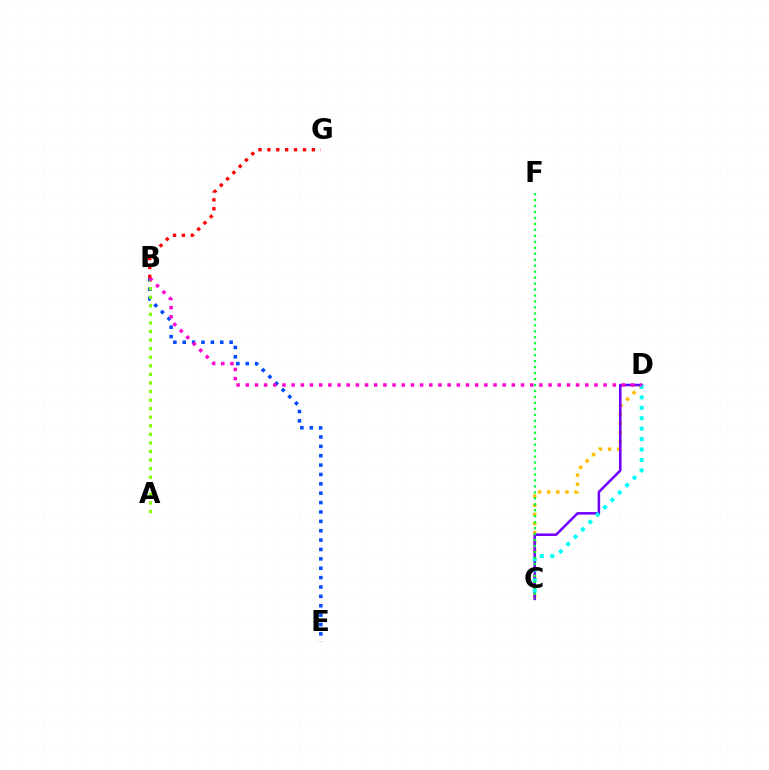{('C', 'D'): [{'color': '#ffbd00', 'line_style': 'dotted', 'thickness': 2.48}, {'color': '#7200ff', 'line_style': 'solid', 'thickness': 1.83}, {'color': '#00fff6', 'line_style': 'dotted', 'thickness': 2.83}], ('B', 'E'): [{'color': '#004bff', 'line_style': 'dotted', 'thickness': 2.55}], ('C', 'F'): [{'color': '#00ff39', 'line_style': 'dotted', 'thickness': 1.62}], ('A', 'B'): [{'color': '#84ff00', 'line_style': 'dotted', 'thickness': 2.33}], ('B', 'D'): [{'color': '#ff00cf', 'line_style': 'dotted', 'thickness': 2.49}], ('B', 'G'): [{'color': '#ff0000', 'line_style': 'dotted', 'thickness': 2.42}]}